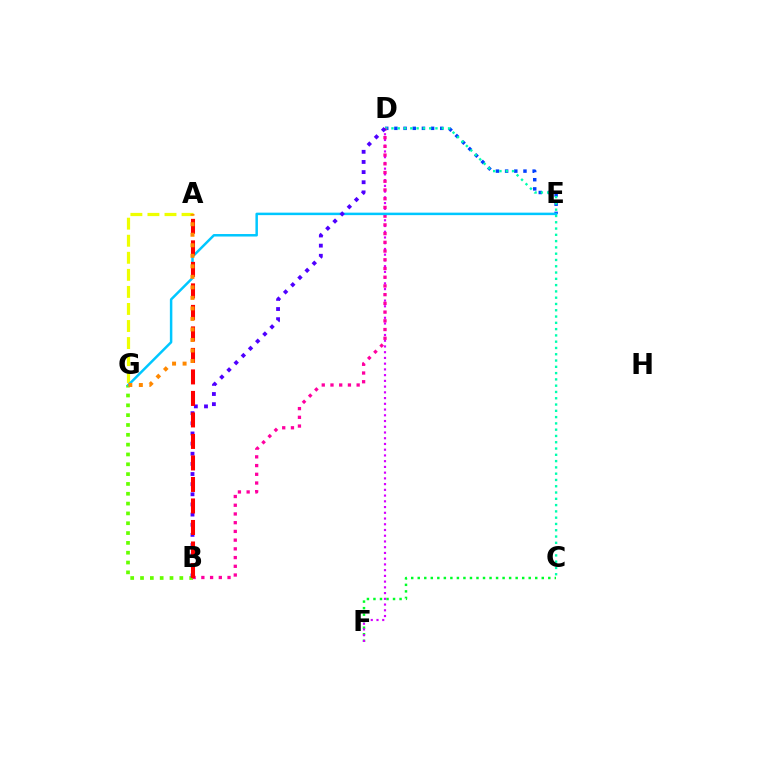{('B', 'G'): [{'color': '#66ff00', 'line_style': 'dotted', 'thickness': 2.67}], ('C', 'F'): [{'color': '#00ff27', 'line_style': 'dotted', 'thickness': 1.77}], ('D', 'E'): [{'color': '#003fff', 'line_style': 'dotted', 'thickness': 2.49}], ('D', 'F'): [{'color': '#d600ff', 'line_style': 'dotted', 'thickness': 1.56}], ('C', 'D'): [{'color': '#00ffaf', 'line_style': 'dotted', 'thickness': 1.71}], ('B', 'D'): [{'color': '#ff00a0', 'line_style': 'dotted', 'thickness': 2.37}, {'color': '#4f00ff', 'line_style': 'dotted', 'thickness': 2.76}], ('A', 'G'): [{'color': '#eeff00', 'line_style': 'dashed', 'thickness': 2.32}, {'color': '#ff8800', 'line_style': 'dotted', 'thickness': 2.86}], ('E', 'G'): [{'color': '#00c7ff', 'line_style': 'solid', 'thickness': 1.79}], ('A', 'B'): [{'color': '#ff0000', 'line_style': 'dashed', 'thickness': 2.92}]}